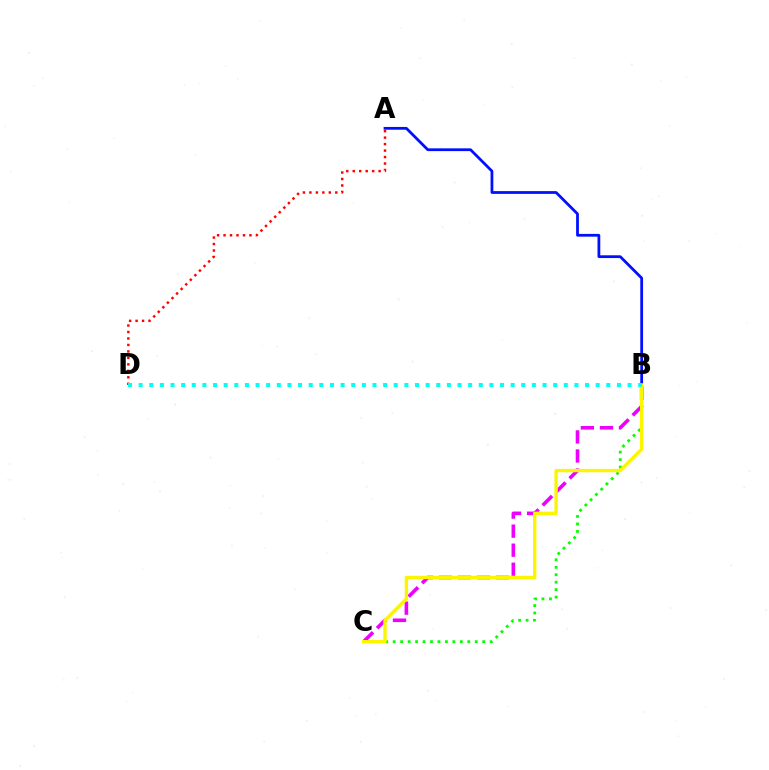{('B', 'C'): [{'color': '#08ff00', 'line_style': 'dotted', 'thickness': 2.03}, {'color': '#ee00ff', 'line_style': 'dashed', 'thickness': 2.59}, {'color': '#fcf500', 'line_style': 'solid', 'thickness': 2.43}], ('A', 'B'): [{'color': '#0010ff', 'line_style': 'solid', 'thickness': 1.99}], ('A', 'D'): [{'color': '#ff0000', 'line_style': 'dotted', 'thickness': 1.76}], ('B', 'D'): [{'color': '#00fff6', 'line_style': 'dotted', 'thickness': 2.89}]}